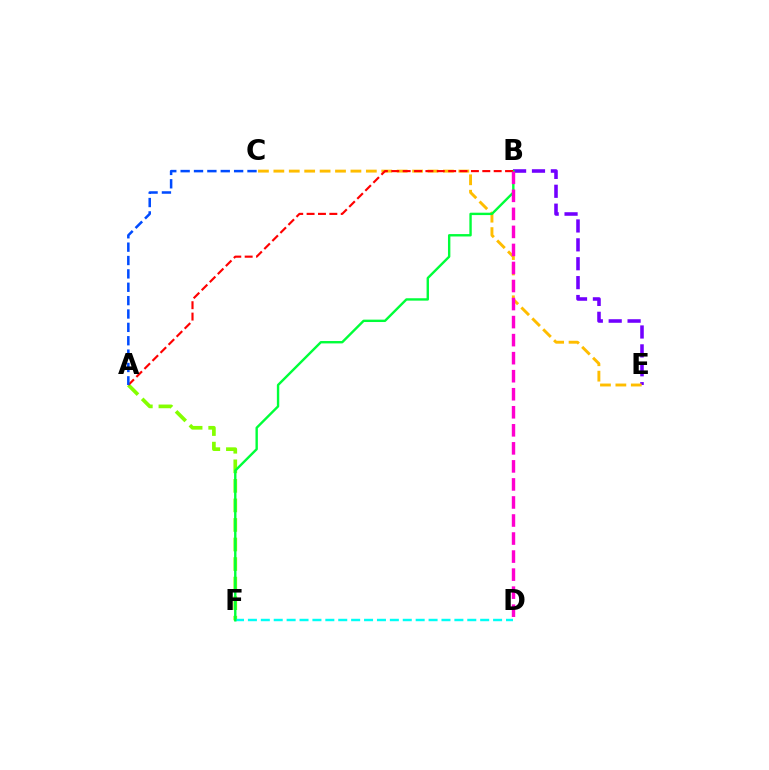{('B', 'E'): [{'color': '#7200ff', 'line_style': 'dashed', 'thickness': 2.57}], ('C', 'E'): [{'color': '#ffbd00', 'line_style': 'dashed', 'thickness': 2.09}], ('A', 'F'): [{'color': '#84ff00', 'line_style': 'dashed', 'thickness': 2.66}], ('D', 'F'): [{'color': '#00fff6', 'line_style': 'dashed', 'thickness': 1.75}], ('B', 'F'): [{'color': '#00ff39', 'line_style': 'solid', 'thickness': 1.72}], ('A', 'B'): [{'color': '#ff0000', 'line_style': 'dashed', 'thickness': 1.55}], ('B', 'D'): [{'color': '#ff00cf', 'line_style': 'dashed', 'thickness': 2.45}], ('A', 'C'): [{'color': '#004bff', 'line_style': 'dashed', 'thickness': 1.82}]}